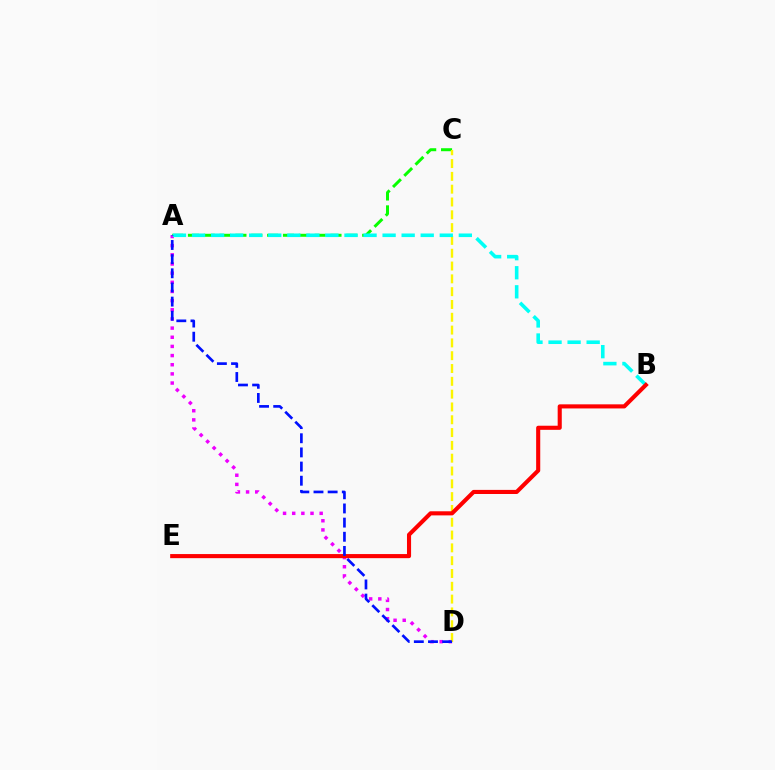{('A', 'C'): [{'color': '#08ff00', 'line_style': 'dashed', 'thickness': 2.15}], ('A', 'D'): [{'color': '#ee00ff', 'line_style': 'dotted', 'thickness': 2.49}, {'color': '#0010ff', 'line_style': 'dashed', 'thickness': 1.92}], ('C', 'D'): [{'color': '#fcf500', 'line_style': 'dashed', 'thickness': 1.74}], ('A', 'B'): [{'color': '#00fff6', 'line_style': 'dashed', 'thickness': 2.59}], ('B', 'E'): [{'color': '#ff0000', 'line_style': 'solid', 'thickness': 2.95}]}